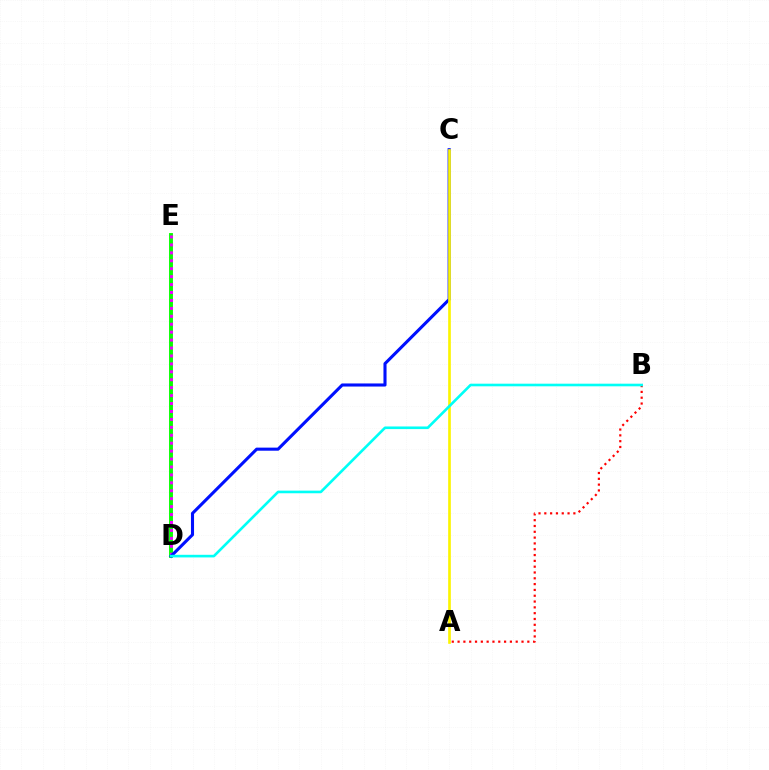{('D', 'E'): [{'color': '#08ff00', 'line_style': 'solid', 'thickness': 2.8}, {'color': '#ee00ff', 'line_style': 'dotted', 'thickness': 2.15}], ('C', 'D'): [{'color': '#0010ff', 'line_style': 'solid', 'thickness': 2.22}], ('A', 'B'): [{'color': '#ff0000', 'line_style': 'dotted', 'thickness': 1.58}], ('A', 'C'): [{'color': '#fcf500', 'line_style': 'solid', 'thickness': 1.92}], ('B', 'D'): [{'color': '#00fff6', 'line_style': 'solid', 'thickness': 1.89}]}